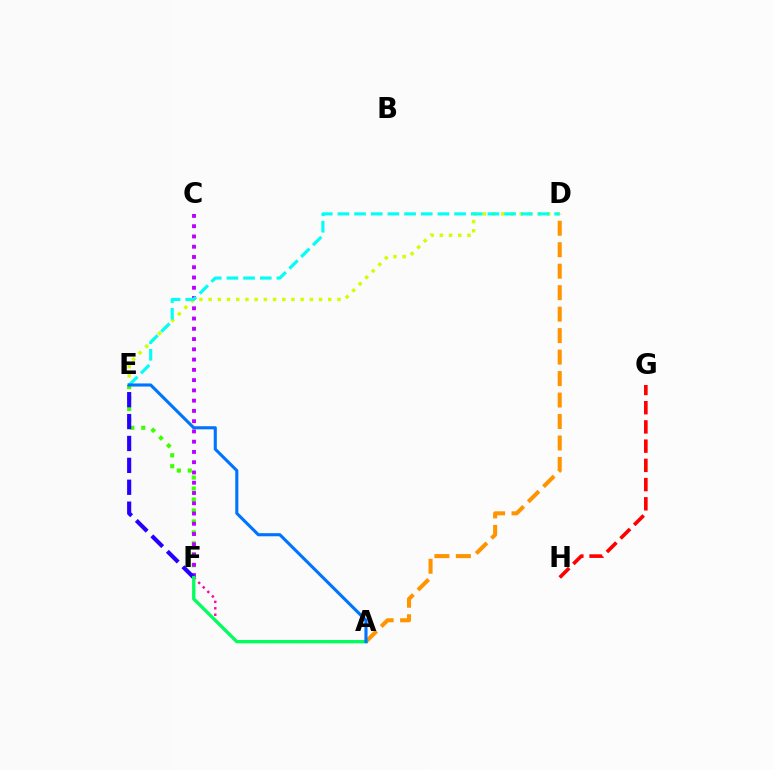{('D', 'E'): [{'color': '#d1ff00', 'line_style': 'dotted', 'thickness': 2.5}, {'color': '#00fff6', 'line_style': 'dashed', 'thickness': 2.26}], ('E', 'F'): [{'color': '#3dff00', 'line_style': 'dotted', 'thickness': 2.98}, {'color': '#2500ff', 'line_style': 'dashed', 'thickness': 2.97}], ('G', 'H'): [{'color': '#ff0000', 'line_style': 'dashed', 'thickness': 2.61}], ('C', 'F'): [{'color': '#b900ff', 'line_style': 'dotted', 'thickness': 2.79}], ('A', 'D'): [{'color': '#ff9400', 'line_style': 'dashed', 'thickness': 2.92}], ('A', 'F'): [{'color': '#ff00ac', 'line_style': 'dotted', 'thickness': 1.75}, {'color': '#00ff5c', 'line_style': 'solid', 'thickness': 2.37}], ('A', 'E'): [{'color': '#0074ff', 'line_style': 'solid', 'thickness': 2.23}]}